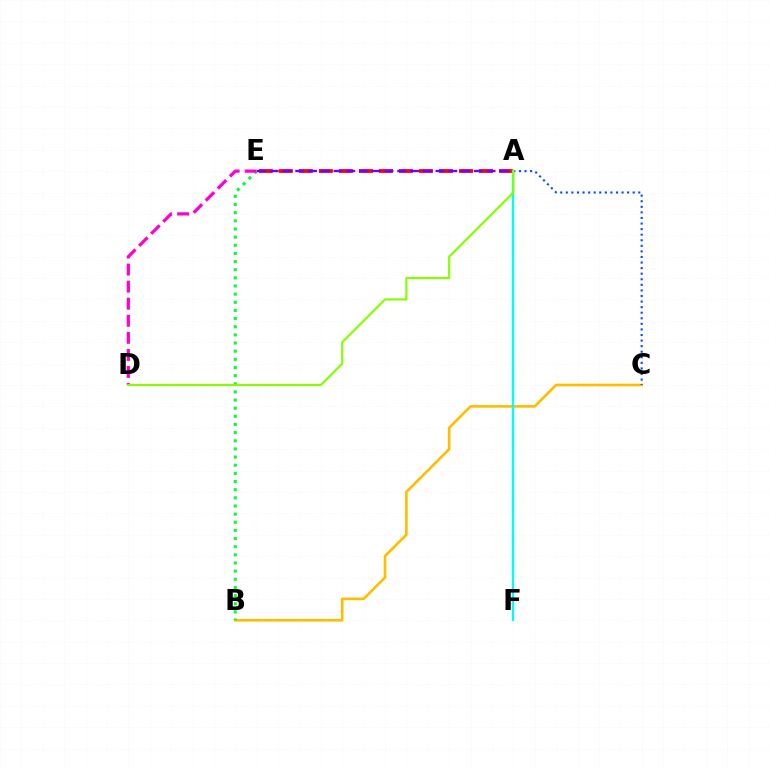{('A', 'E'): [{'color': '#ff0000', 'line_style': 'dashed', 'thickness': 2.72}, {'color': '#7200ff', 'line_style': 'dashed', 'thickness': 1.73}], ('B', 'C'): [{'color': '#ffbd00', 'line_style': 'solid', 'thickness': 1.9}], ('A', 'C'): [{'color': '#004bff', 'line_style': 'dotted', 'thickness': 1.51}], ('B', 'E'): [{'color': '#00ff39', 'line_style': 'dotted', 'thickness': 2.21}], ('D', 'E'): [{'color': '#ff00cf', 'line_style': 'dashed', 'thickness': 2.32}], ('A', 'F'): [{'color': '#00fff6', 'line_style': 'solid', 'thickness': 1.68}], ('A', 'D'): [{'color': '#84ff00', 'line_style': 'solid', 'thickness': 1.56}]}